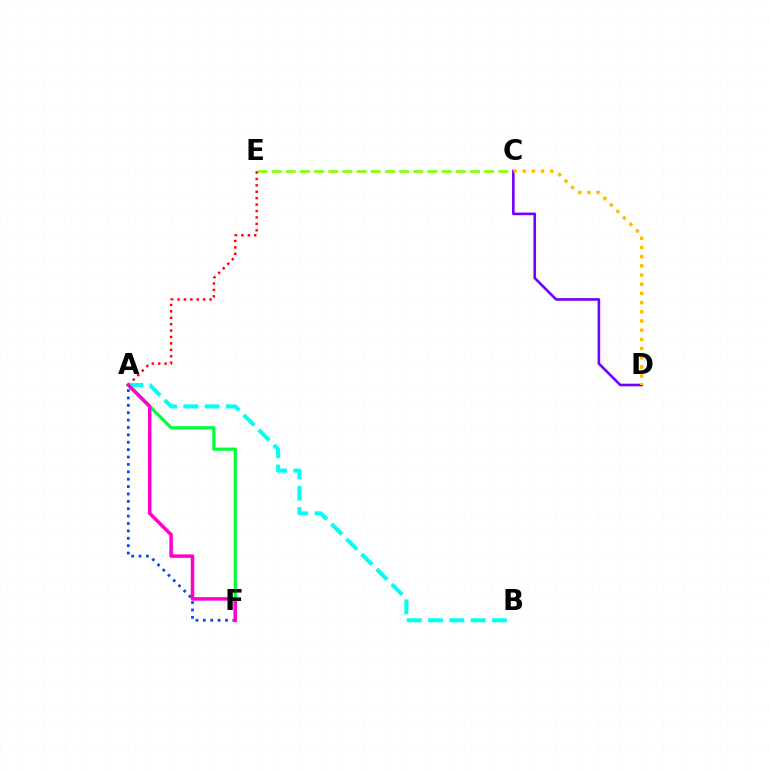{('C', 'E'): [{'color': '#84ff00', 'line_style': 'dashed', 'thickness': 1.92}], ('A', 'F'): [{'color': '#004bff', 'line_style': 'dotted', 'thickness': 2.01}, {'color': '#00ff39', 'line_style': 'solid', 'thickness': 2.32}, {'color': '#ff00cf', 'line_style': 'solid', 'thickness': 2.52}], ('C', 'D'): [{'color': '#7200ff', 'line_style': 'solid', 'thickness': 1.88}, {'color': '#ffbd00', 'line_style': 'dotted', 'thickness': 2.5}], ('A', 'E'): [{'color': '#ff0000', 'line_style': 'dotted', 'thickness': 1.74}], ('A', 'B'): [{'color': '#00fff6', 'line_style': 'dashed', 'thickness': 2.89}]}